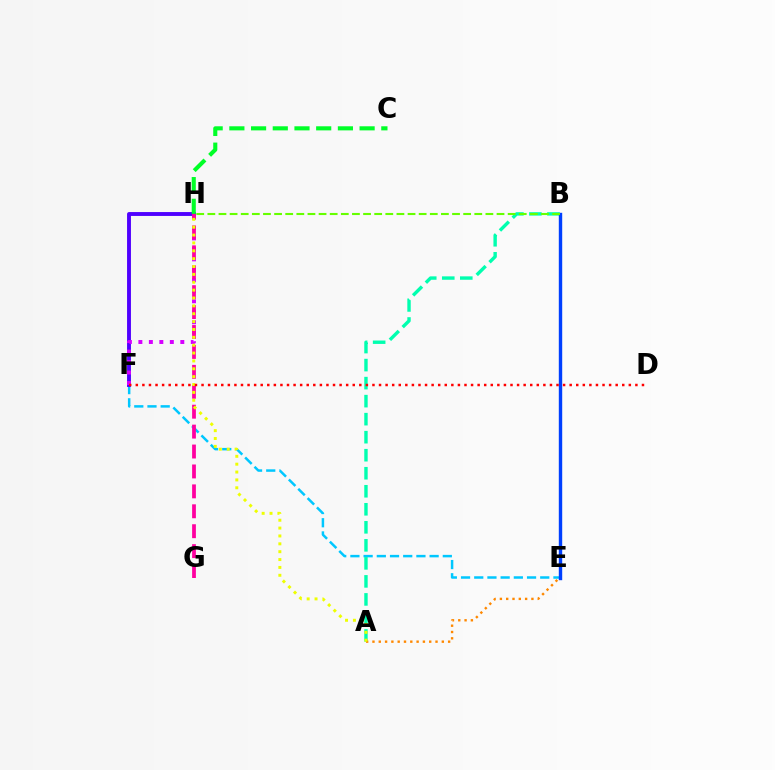{('E', 'F'): [{'color': '#00c7ff', 'line_style': 'dashed', 'thickness': 1.79}], ('F', 'H'): [{'color': '#4f00ff', 'line_style': 'solid', 'thickness': 2.8}, {'color': '#d600ff', 'line_style': 'dotted', 'thickness': 2.85}], ('C', 'H'): [{'color': '#00ff27', 'line_style': 'dashed', 'thickness': 2.95}], ('A', 'B'): [{'color': '#00ffaf', 'line_style': 'dashed', 'thickness': 2.45}], ('G', 'H'): [{'color': '#ff00a0', 'line_style': 'dashed', 'thickness': 2.71}], ('A', 'E'): [{'color': '#ff8800', 'line_style': 'dotted', 'thickness': 1.71}], ('A', 'H'): [{'color': '#eeff00', 'line_style': 'dotted', 'thickness': 2.14}], ('B', 'E'): [{'color': '#003fff', 'line_style': 'solid', 'thickness': 2.45}], ('D', 'F'): [{'color': '#ff0000', 'line_style': 'dotted', 'thickness': 1.79}], ('B', 'H'): [{'color': '#66ff00', 'line_style': 'dashed', 'thickness': 1.51}]}